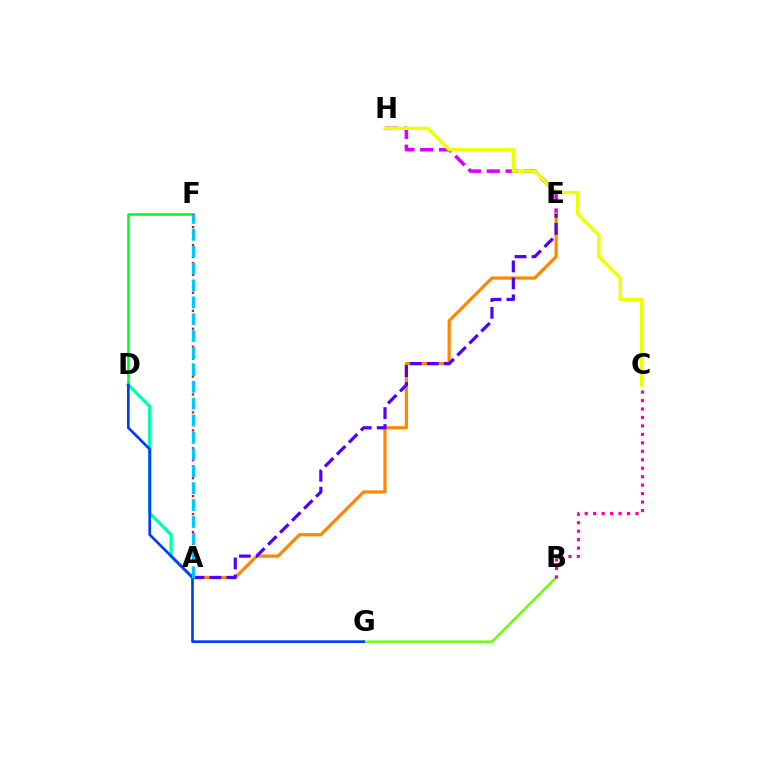{('B', 'G'): [{'color': '#66ff00', 'line_style': 'solid', 'thickness': 1.72}], ('E', 'H'): [{'color': '#d600ff', 'line_style': 'dashed', 'thickness': 2.56}], ('A', 'D'): [{'color': '#00ffaf', 'line_style': 'solid', 'thickness': 2.37}], ('A', 'E'): [{'color': '#ff8800', 'line_style': 'solid', 'thickness': 2.31}, {'color': '#4f00ff', 'line_style': 'dashed', 'thickness': 2.3}], ('C', 'H'): [{'color': '#eeff00', 'line_style': 'solid', 'thickness': 2.43}], ('D', 'F'): [{'color': '#00ff27', 'line_style': 'solid', 'thickness': 1.89}], ('D', 'G'): [{'color': '#003fff', 'line_style': 'solid', 'thickness': 1.95}], ('B', 'C'): [{'color': '#ff00a0', 'line_style': 'dotted', 'thickness': 2.3}], ('A', 'F'): [{'color': '#ff0000', 'line_style': 'dotted', 'thickness': 1.62}, {'color': '#00c7ff', 'line_style': 'dashed', 'thickness': 2.29}]}